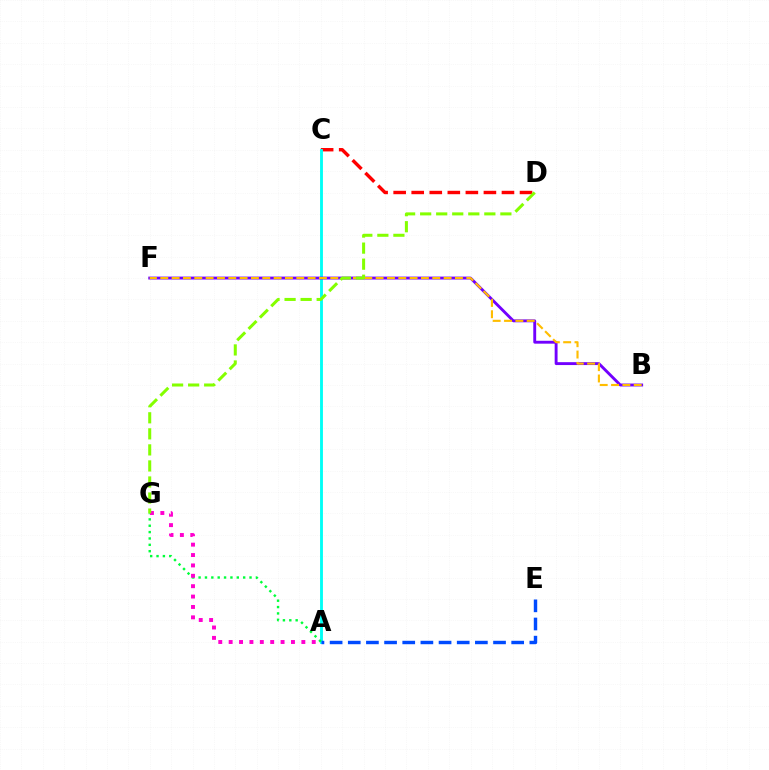{('C', 'D'): [{'color': '#ff0000', 'line_style': 'dashed', 'thickness': 2.45}], ('A', 'C'): [{'color': '#00fff6', 'line_style': 'solid', 'thickness': 2.07}], ('A', 'G'): [{'color': '#00ff39', 'line_style': 'dotted', 'thickness': 1.73}, {'color': '#ff00cf', 'line_style': 'dotted', 'thickness': 2.82}], ('B', 'F'): [{'color': '#7200ff', 'line_style': 'solid', 'thickness': 2.08}, {'color': '#ffbd00', 'line_style': 'dashed', 'thickness': 1.54}], ('A', 'E'): [{'color': '#004bff', 'line_style': 'dashed', 'thickness': 2.47}], ('D', 'G'): [{'color': '#84ff00', 'line_style': 'dashed', 'thickness': 2.18}]}